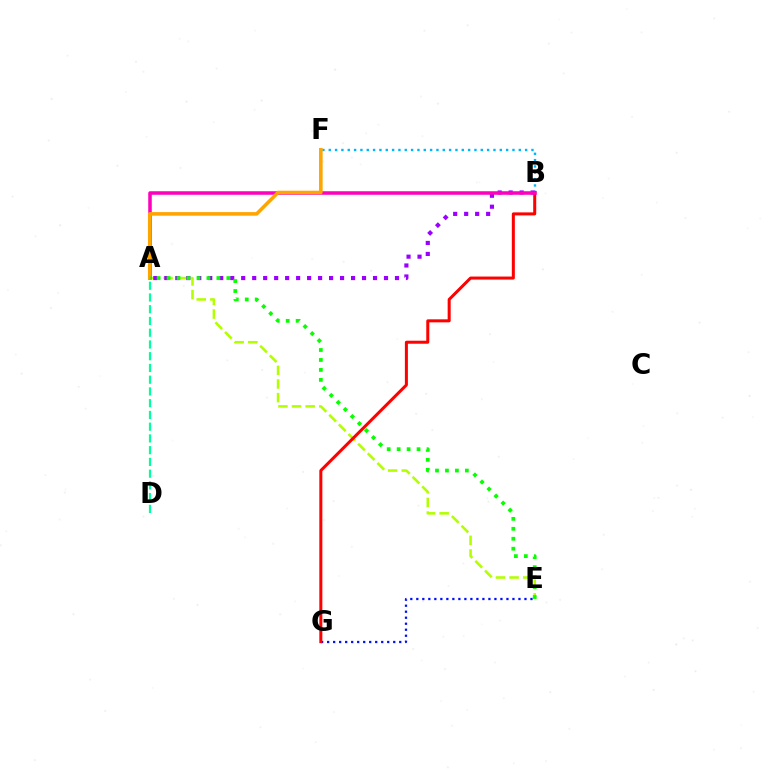{('B', 'F'): [{'color': '#00b5ff', 'line_style': 'dotted', 'thickness': 1.72}], ('A', 'E'): [{'color': '#b3ff00', 'line_style': 'dashed', 'thickness': 1.85}, {'color': '#08ff00', 'line_style': 'dotted', 'thickness': 2.71}], ('E', 'G'): [{'color': '#0010ff', 'line_style': 'dotted', 'thickness': 1.63}], ('A', 'B'): [{'color': '#9b00ff', 'line_style': 'dotted', 'thickness': 2.98}, {'color': '#ff00bd', 'line_style': 'solid', 'thickness': 2.53}], ('B', 'G'): [{'color': '#ff0000', 'line_style': 'solid', 'thickness': 2.17}], ('A', 'F'): [{'color': '#ffa500', 'line_style': 'solid', 'thickness': 2.58}], ('A', 'D'): [{'color': '#00ff9d', 'line_style': 'dashed', 'thickness': 1.6}]}